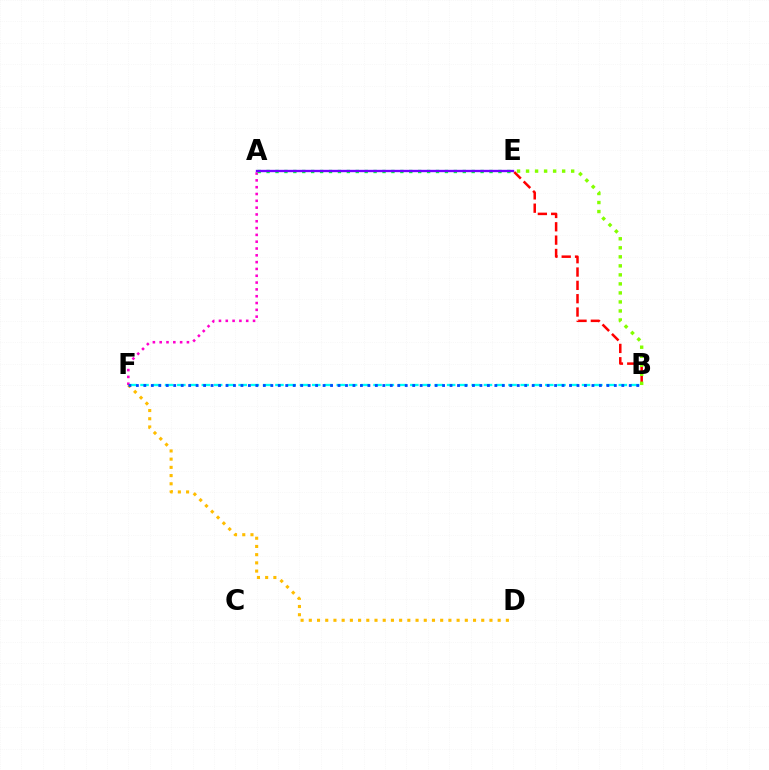{('B', 'F'): [{'color': '#00fff6', 'line_style': 'dashed', 'thickness': 1.67}, {'color': '#004bff', 'line_style': 'dotted', 'thickness': 2.03}], ('B', 'E'): [{'color': '#ff0000', 'line_style': 'dashed', 'thickness': 1.81}, {'color': '#84ff00', 'line_style': 'dotted', 'thickness': 2.45}], ('D', 'F'): [{'color': '#ffbd00', 'line_style': 'dotted', 'thickness': 2.23}], ('A', 'F'): [{'color': '#ff00cf', 'line_style': 'dotted', 'thickness': 1.85}], ('A', 'E'): [{'color': '#00ff39', 'line_style': 'dotted', 'thickness': 2.42}, {'color': '#7200ff', 'line_style': 'solid', 'thickness': 1.69}]}